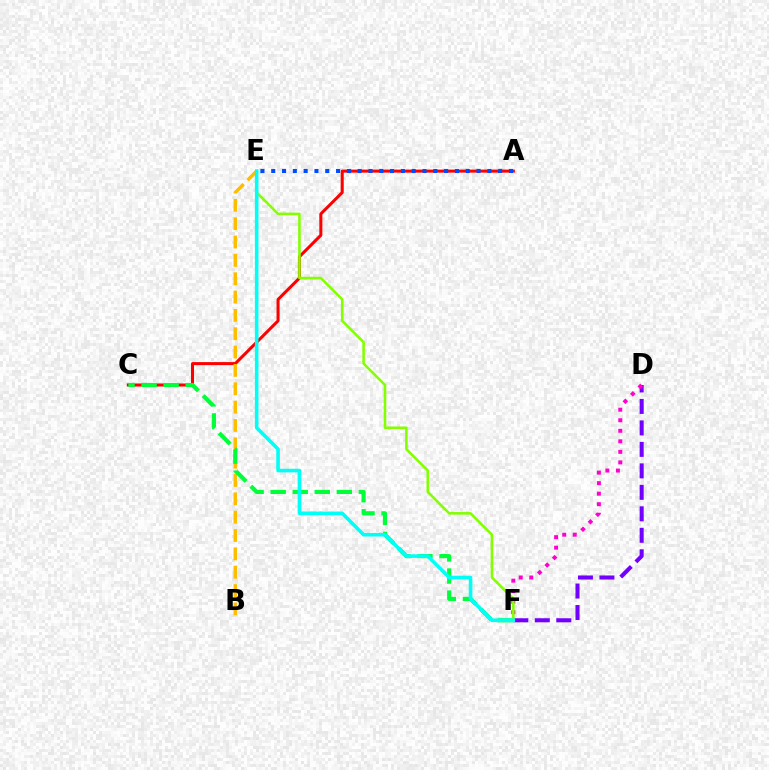{('A', 'C'): [{'color': '#ff0000', 'line_style': 'solid', 'thickness': 2.18}], ('B', 'E'): [{'color': '#ffbd00', 'line_style': 'dashed', 'thickness': 2.49}], ('A', 'E'): [{'color': '#004bff', 'line_style': 'dotted', 'thickness': 2.94}], ('C', 'F'): [{'color': '#00ff39', 'line_style': 'dashed', 'thickness': 3.0}], ('D', 'F'): [{'color': '#7200ff', 'line_style': 'dashed', 'thickness': 2.92}, {'color': '#ff00cf', 'line_style': 'dotted', 'thickness': 2.86}], ('E', 'F'): [{'color': '#84ff00', 'line_style': 'solid', 'thickness': 1.85}, {'color': '#00fff6', 'line_style': 'solid', 'thickness': 2.59}]}